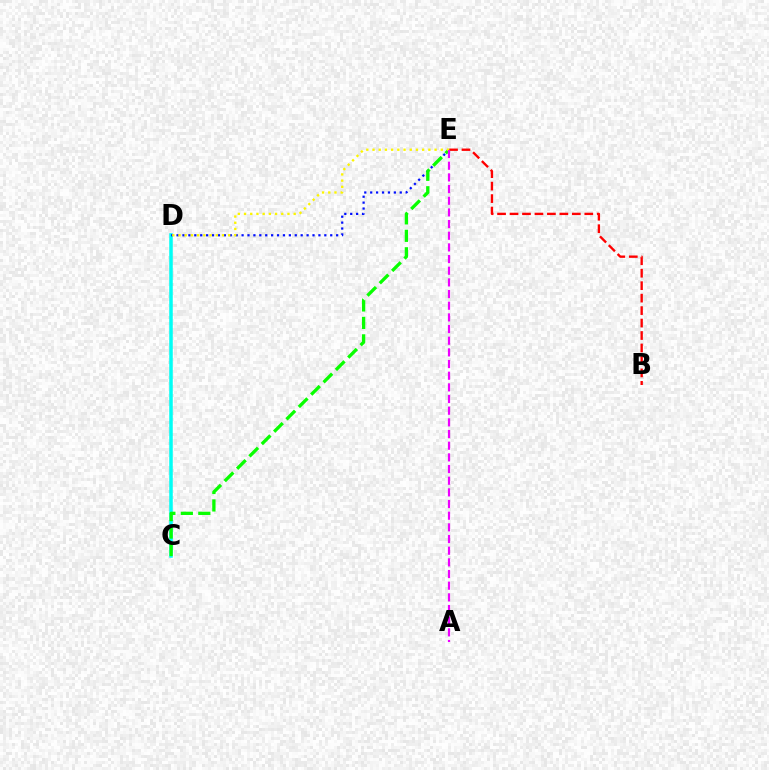{('C', 'D'): [{'color': '#00fff6', 'line_style': 'solid', 'thickness': 2.53}], ('D', 'E'): [{'color': '#0010ff', 'line_style': 'dotted', 'thickness': 1.61}, {'color': '#fcf500', 'line_style': 'dotted', 'thickness': 1.69}], ('B', 'E'): [{'color': '#ff0000', 'line_style': 'dashed', 'thickness': 1.69}], ('C', 'E'): [{'color': '#08ff00', 'line_style': 'dashed', 'thickness': 2.37}], ('A', 'E'): [{'color': '#ee00ff', 'line_style': 'dashed', 'thickness': 1.58}]}